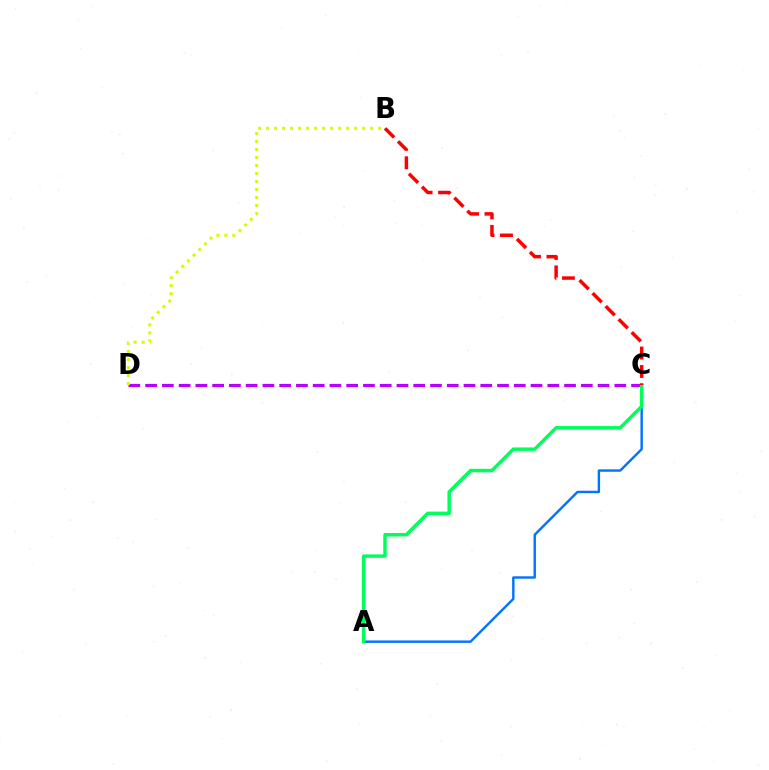{('C', 'D'): [{'color': '#b900ff', 'line_style': 'dashed', 'thickness': 2.28}], ('B', 'D'): [{'color': '#d1ff00', 'line_style': 'dotted', 'thickness': 2.18}], ('A', 'C'): [{'color': '#0074ff', 'line_style': 'solid', 'thickness': 1.74}, {'color': '#00ff5c', 'line_style': 'solid', 'thickness': 2.5}], ('B', 'C'): [{'color': '#ff0000', 'line_style': 'dashed', 'thickness': 2.5}]}